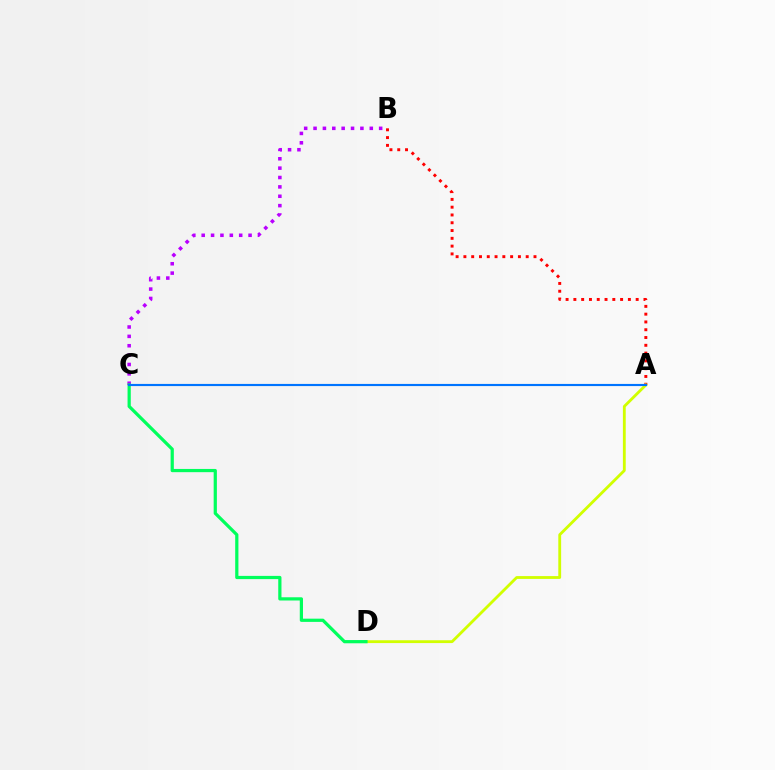{('B', 'C'): [{'color': '#b900ff', 'line_style': 'dotted', 'thickness': 2.55}], ('A', 'B'): [{'color': '#ff0000', 'line_style': 'dotted', 'thickness': 2.12}], ('A', 'D'): [{'color': '#d1ff00', 'line_style': 'solid', 'thickness': 2.03}], ('C', 'D'): [{'color': '#00ff5c', 'line_style': 'solid', 'thickness': 2.32}], ('A', 'C'): [{'color': '#0074ff', 'line_style': 'solid', 'thickness': 1.55}]}